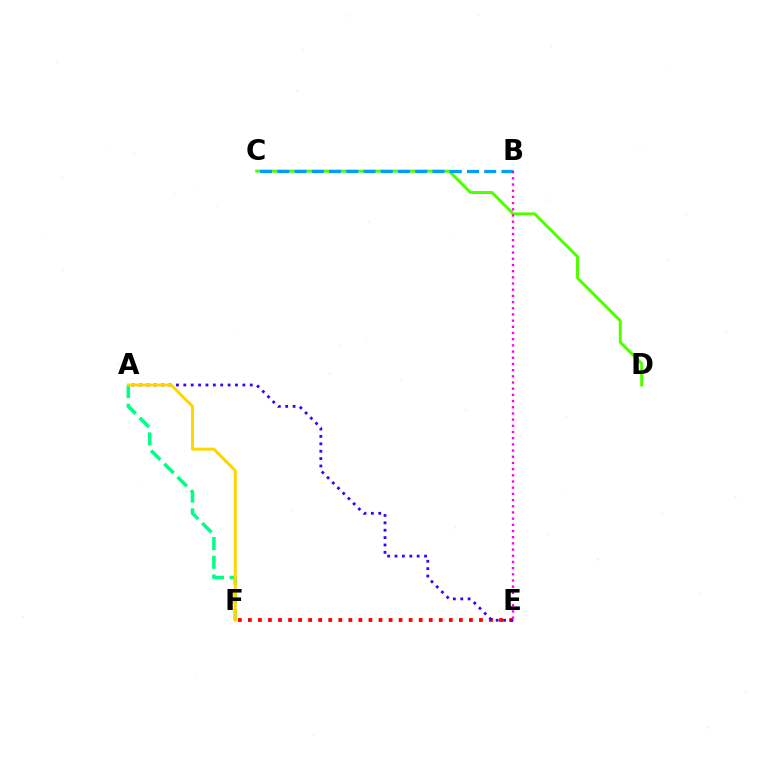{('C', 'D'): [{'color': '#4fff00', 'line_style': 'solid', 'thickness': 2.12}], ('B', 'C'): [{'color': '#009eff', 'line_style': 'dashed', 'thickness': 2.34}], ('E', 'F'): [{'color': '#ff0000', 'line_style': 'dotted', 'thickness': 2.73}], ('A', 'E'): [{'color': '#3700ff', 'line_style': 'dotted', 'thickness': 2.01}], ('A', 'F'): [{'color': '#00ff86', 'line_style': 'dashed', 'thickness': 2.55}, {'color': '#ffd500', 'line_style': 'solid', 'thickness': 2.12}], ('B', 'E'): [{'color': '#ff00ed', 'line_style': 'dotted', 'thickness': 1.68}]}